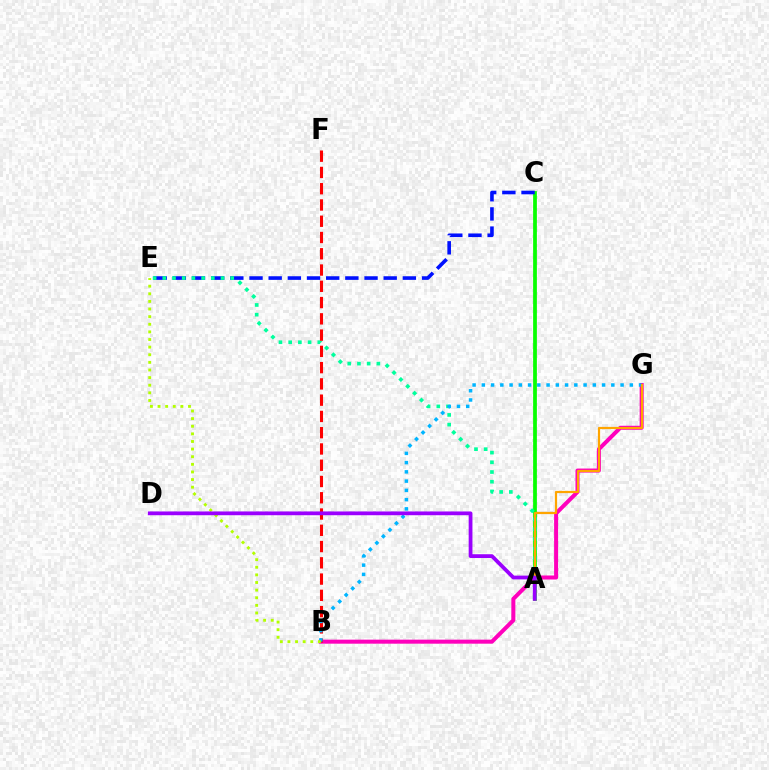{('A', 'C'): [{'color': '#08ff00', 'line_style': 'solid', 'thickness': 2.7}], ('C', 'E'): [{'color': '#0010ff', 'line_style': 'dashed', 'thickness': 2.6}], ('B', 'G'): [{'color': '#ff00bd', 'line_style': 'solid', 'thickness': 2.89}, {'color': '#00b5ff', 'line_style': 'dotted', 'thickness': 2.51}], ('A', 'E'): [{'color': '#00ff9d', 'line_style': 'dotted', 'thickness': 2.64}], ('B', 'F'): [{'color': '#ff0000', 'line_style': 'dashed', 'thickness': 2.21}], ('A', 'G'): [{'color': '#ffa500', 'line_style': 'solid', 'thickness': 1.59}], ('B', 'E'): [{'color': '#b3ff00', 'line_style': 'dotted', 'thickness': 2.07}], ('A', 'D'): [{'color': '#9b00ff', 'line_style': 'solid', 'thickness': 2.72}]}